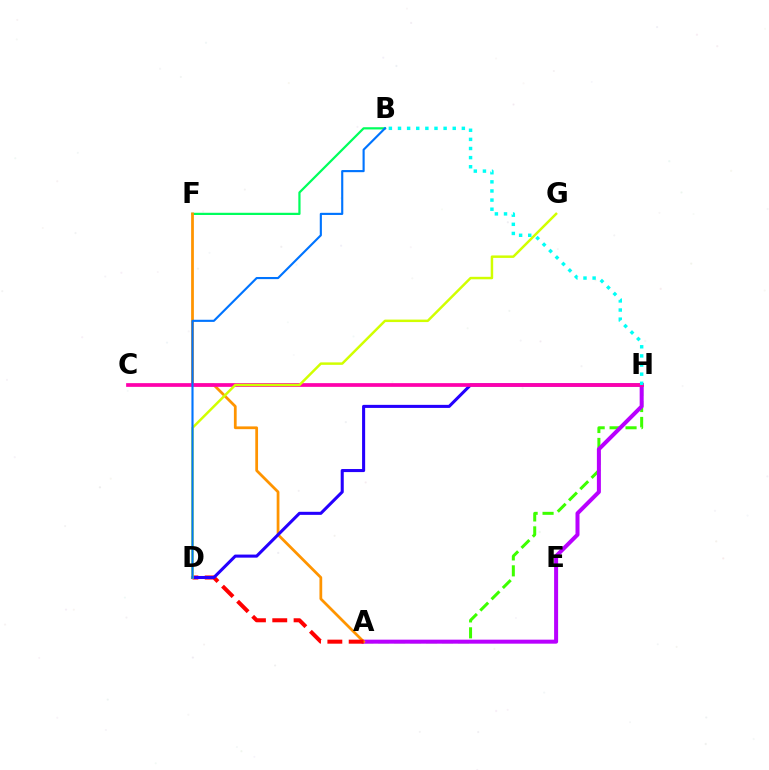{('A', 'H'): [{'color': '#3dff00', 'line_style': 'dashed', 'thickness': 2.17}, {'color': '#b900ff', 'line_style': 'solid', 'thickness': 2.89}], ('B', 'F'): [{'color': '#00ff5c', 'line_style': 'solid', 'thickness': 1.6}], ('A', 'F'): [{'color': '#ff9400', 'line_style': 'solid', 'thickness': 1.98}], ('A', 'D'): [{'color': '#ff0000', 'line_style': 'dashed', 'thickness': 2.9}], ('D', 'H'): [{'color': '#2500ff', 'line_style': 'solid', 'thickness': 2.21}], ('C', 'H'): [{'color': '#ff00ac', 'line_style': 'solid', 'thickness': 2.67}], ('D', 'G'): [{'color': '#d1ff00', 'line_style': 'solid', 'thickness': 1.78}], ('B', 'D'): [{'color': '#0074ff', 'line_style': 'solid', 'thickness': 1.54}], ('B', 'H'): [{'color': '#00fff6', 'line_style': 'dotted', 'thickness': 2.48}]}